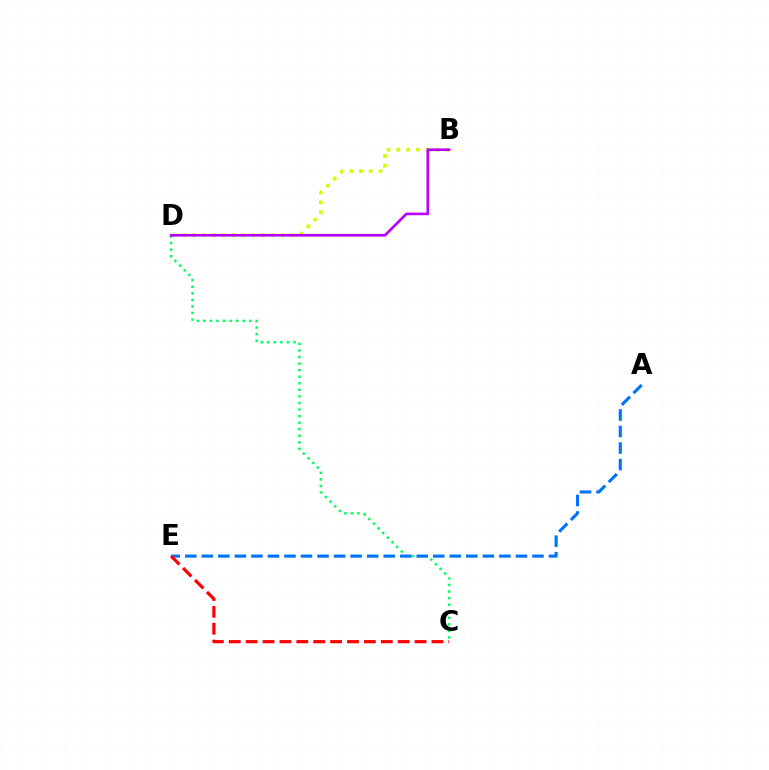{('B', 'D'): [{'color': '#d1ff00', 'line_style': 'dotted', 'thickness': 2.66}, {'color': '#b900ff', 'line_style': 'solid', 'thickness': 1.9}], ('C', 'D'): [{'color': '#00ff5c', 'line_style': 'dotted', 'thickness': 1.78}], ('A', 'E'): [{'color': '#0074ff', 'line_style': 'dashed', 'thickness': 2.25}], ('C', 'E'): [{'color': '#ff0000', 'line_style': 'dashed', 'thickness': 2.29}]}